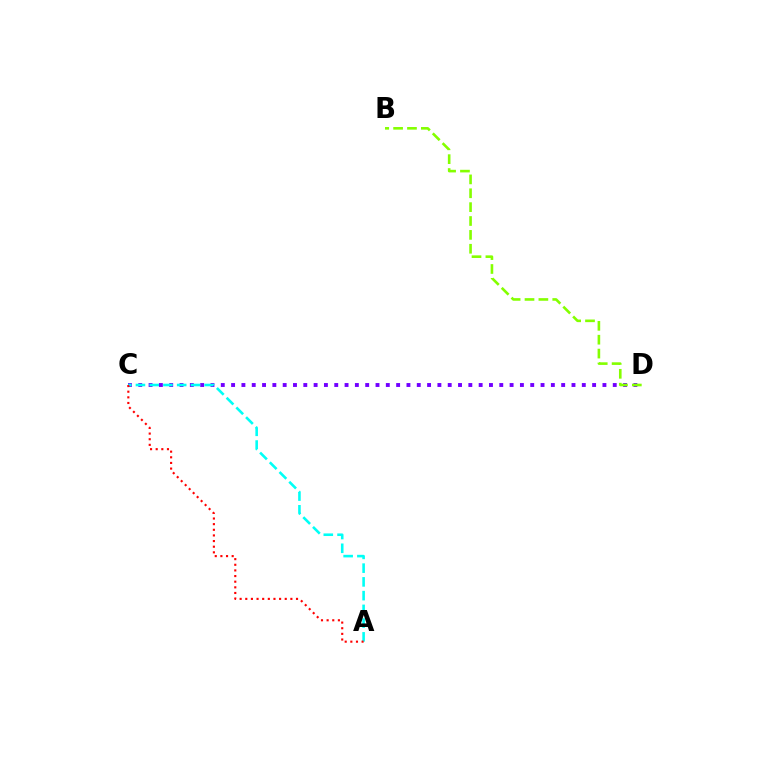{('C', 'D'): [{'color': '#7200ff', 'line_style': 'dotted', 'thickness': 2.8}], ('A', 'C'): [{'color': '#00fff6', 'line_style': 'dashed', 'thickness': 1.87}, {'color': '#ff0000', 'line_style': 'dotted', 'thickness': 1.53}], ('B', 'D'): [{'color': '#84ff00', 'line_style': 'dashed', 'thickness': 1.88}]}